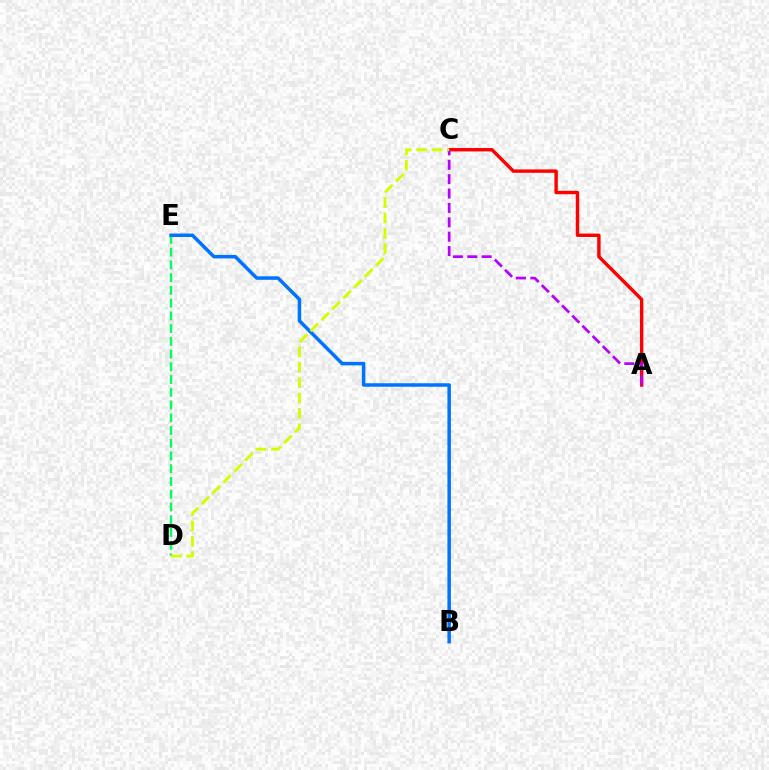{('D', 'E'): [{'color': '#00ff5c', 'line_style': 'dashed', 'thickness': 1.73}], ('A', 'C'): [{'color': '#ff0000', 'line_style': 'solid', 'thickness': 2.45}, {'color': '#b900ff', 'line_style': 'dashed', 'thickness': 1.95}], ('B', 'E'): [{'color': '#0074ff', 'line_style': 'solid', 'thickness': 2.52}], ('C', 'D'): [{'color': '#d1ff00', 'line_style': 'dashed', 'thickness': 2.09}]}